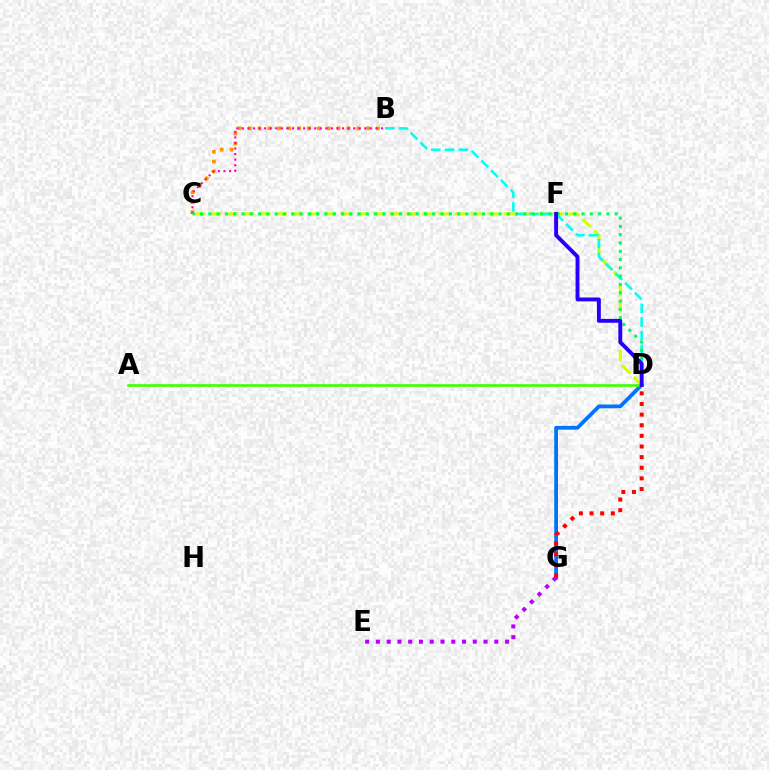{('C', 'D'): [{'color': '#d1ff00', 'line_style': 'dashed', 'thickness': 2.21}, {'color': '#00ff5c', 'line_style': 'dotted', 'thickness': 2.25}], ('D', 'G'): [{'color': '#0074ff', 'line_style': 'solid', 'thickness': 2.72}, {'color': '#ff0000', 'line_style': 'dotted', 'thickness': 2.89}], ('E', 'G'): [{'color': '#b900ff', 'line_style': 'dotted', 'thickness': 2.92}], ('A', 'D'): [{'color': '#3dff00', 'line_style': 'solid', 'thickness': 1.9}], ('B', 'C'): [{'color': '#ff9400', 'line_style': 'dotted', 'thickness': 2.68}, {'color': '#ff00ac', 'line_style': 'dotted', 'thickness': 1.51}], ('B', 'D'): [{'color': '#00fff6', 'line_style': 'dashed', 'thickness': 1.86}], ('D', 'F'): [{'color': '#2500ff', 'line_style': 'solid', 'thickness': 2.8}]}